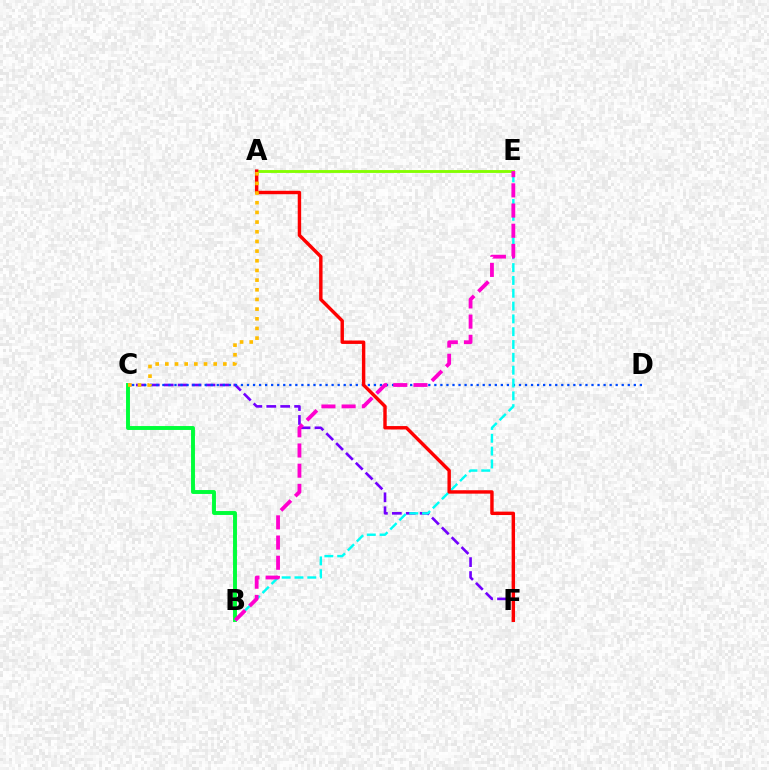{('B', 'C'): [{'color': '#00ff39', 'line_style': 'solid', 'thickness': 2.82}], ('A', 'E'): [{'color': '#84ff00', 'line_style': 'solid', 'thickness': 2.06}], ('C', 'F'): [{'color': '#7200ff', 'line_style': 'dashed', 'thickness': 1.89}], ('C', 'D'): [{'color': '#004bff', 'line_style': 'dotted', 'thickness': 1.64}], ('B', 'E'): [{'color': '#00fff6', 'line_style': 'dashed', 'thickness': 1.74}, {'color': '#ff00cf', 'line_style': 'dashed', 'thickness': 2.74}], ('A', 'F'): [{'color': '#ff0000', 'line_style': 'solid', 'thickness': 2.46}], ('A', 'C'): [{'color': '#ffbd00', 'line_style': 'dotted', 'thickness': 2.63}]}